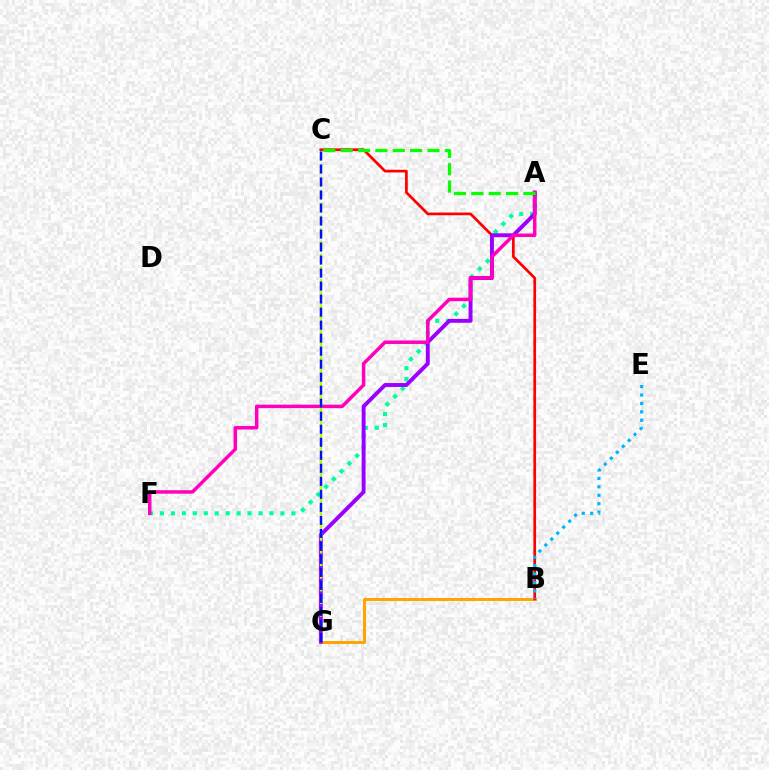{('B', 'G'): [{'color': '#ffa500', 'line_style': 'solid', 'thickness': 2.17}], ('A', 'F'): [{'color': '#00ff9d', 'line_style': 'dotted', 'thickness': 2.98}, {'color': '#ff00bd', 'line_style': 'solid', 'thickness': 2.52}], ('B', 'C'): [{'color': '#ff0000', 'line_style': 'solid', 'thickness': 1.96}], ('A', 'G'): [{'color': '#9b00ff', 'line_style': 'solid', 'thickness': 2.82}], ('C', 'G'): [{'color': '#b3ff00', 'line_style': 'dashed', 'thickness': 1.72}, {'color': '#0010ff', 'line_style': 'dashed', 'thickness': 1.77}], ('A', 'C'): [{'color': '#08ff00', 'line_style': 'dashed', 'thickness': 2.36}], ('B', 'E'): [{'color': '#00b5ff', 'line_style': 'dotted', 'thickness': 2.29}]}